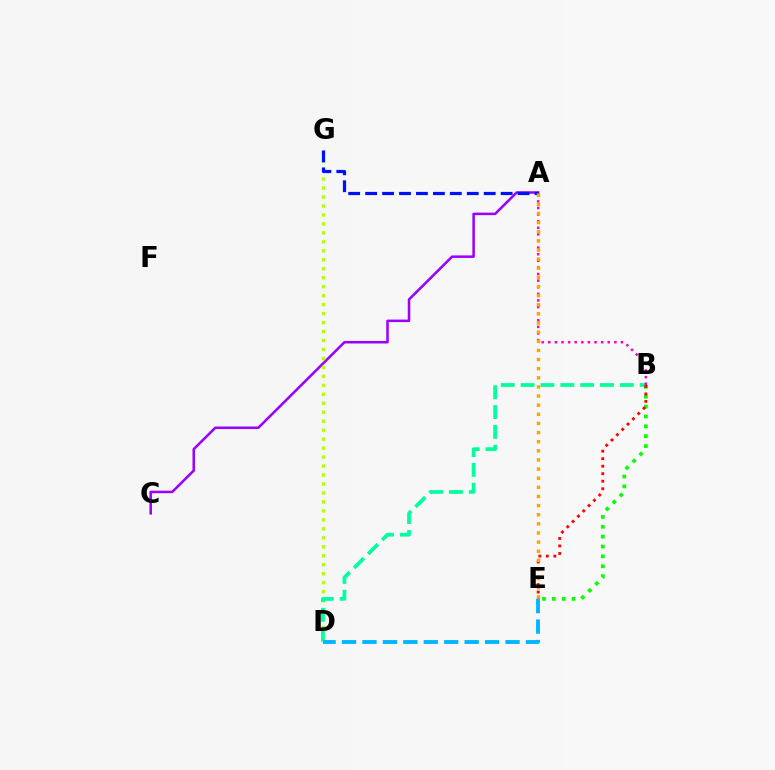{('A', 'C'): [{'color': '#9b00ff', 'line_style': 'solid', 'thickness': 1.82}], ('D', 'G'): [{'color': '#b3ff00', 'line_style': 'dotted', 'thickness': 2.44}], ('B', 'D'): [{'color': '#00ff9d', 'line_style': 'dashed', 'thickness': 2.7}], ('A', 'B'): [{'color': '#ff00bd', 'line_style': 'dotted', 'thickness': 1.79}], ('A', 'G'): [{'color': '#0010ff', 'line_style': 'dashed', 'thickness': 2.3}], ('B', 'E'): [{'color': '#08ff00', 'line_style': 'dotted', 'thickness': 2.68}, {'color': '#ff0000', 'line_style': 'dotted', 'thickness': 2.04}], ('D', 'E'): [{'color': '#00b5ff', 'line_style': 'dashed', 'thickness': 2.78}], ('A', 'E'): [{'color': '#ffa500', 'line_style': 'dotted', 'thickness': 2.48}]}